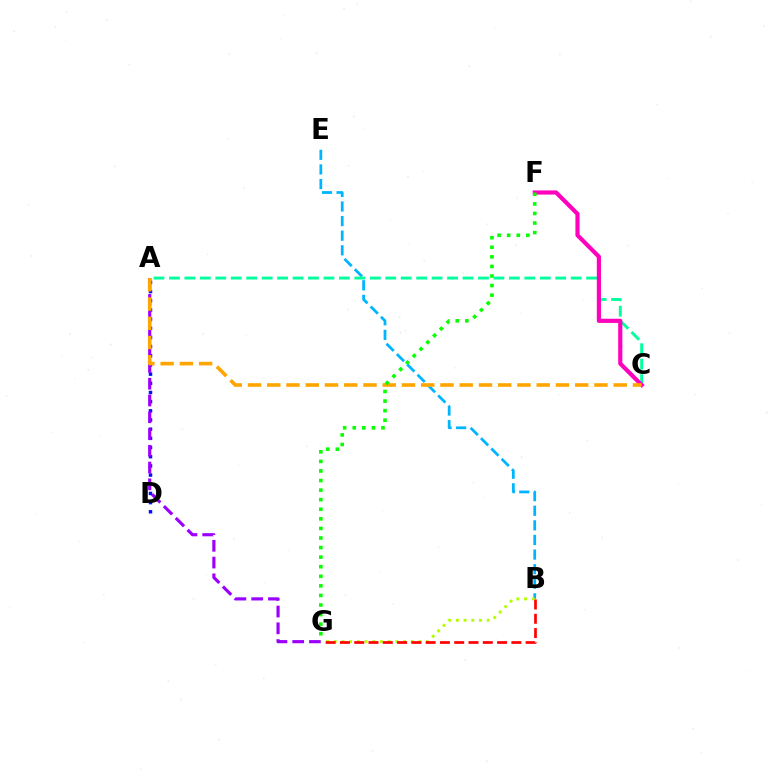{('A', 'D'): [{'color': '#0010ff', 'line_style': 'dotted', 'thickness': 2.49}], ('B', 'E'): [{'color': '#00b5ff', 'line_style': 'dashed', 'thickness': 1.98}], ('A', 'C'): [{'color': '#00ff9d', 'line_style': 'dashed', 'thickness': 2.1}, {'color': '#ffa500', 'line_style': 'dashed', 'thickness': 2.61}], ('C', 'F'): [{'color': '#ff00bd', 'line_style': 'solid', 'thickness': 3.0}], ('A', 'G'): [{'color': '#9b00ff', 'line_style': 'dashed', 'thickness': 2.28}], ('B', 'G'): [{'color': '#b3ff00', 'line_style': 'dotted', 'thickness': 2.09}, {'color': '#ff0000', 'line_style': 'dashed', 'thickness': 1.94}], ('F', 'G'): [{'color': '#08ff00', 'line_style': 'dotted', 'thickness': 2.6}]}